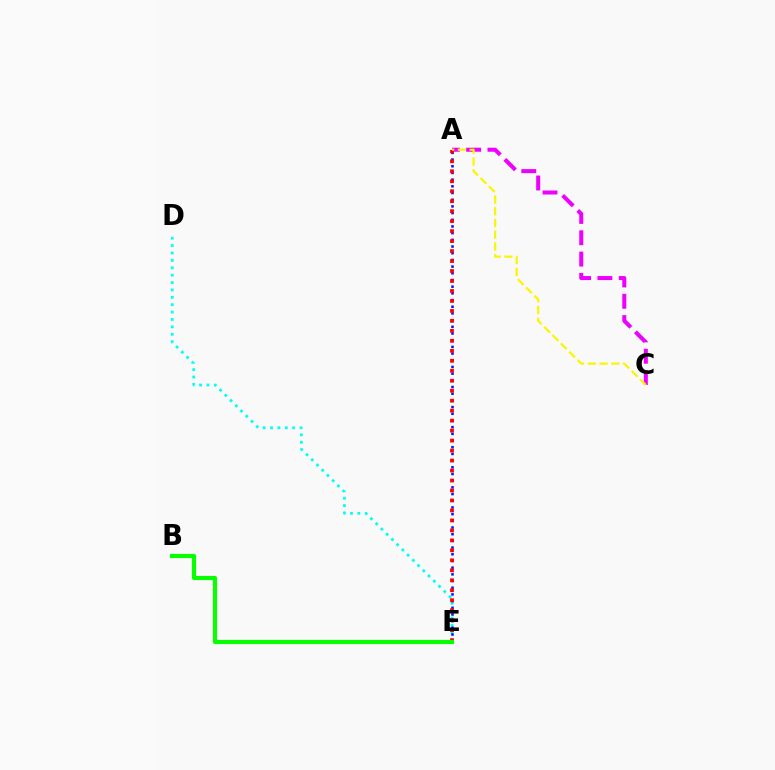{('A', 'C'): [{'color': '#ee00ff', 'line_style': 'dashed', 'thickness': 2.9}, {'color': '#fcf500', 'line_style': 'dashed', 'thickness': 1.6}], ('D', 'E'): [{'color': '#00fff6', 'line_style': 'dotted', 'thickness': 2.01}], ('A', 'E'): [{'color': '#0010ff', 'line_style': 'dotted', 'thickness': 1.82}, {'color': '#ff0000', 'line_style': 'dotted', 'thickness': 2.71}], ('B', 'E'): [{'color': '#08ff00', 'line_style': 'solid', 'thickness': 2.99}]}